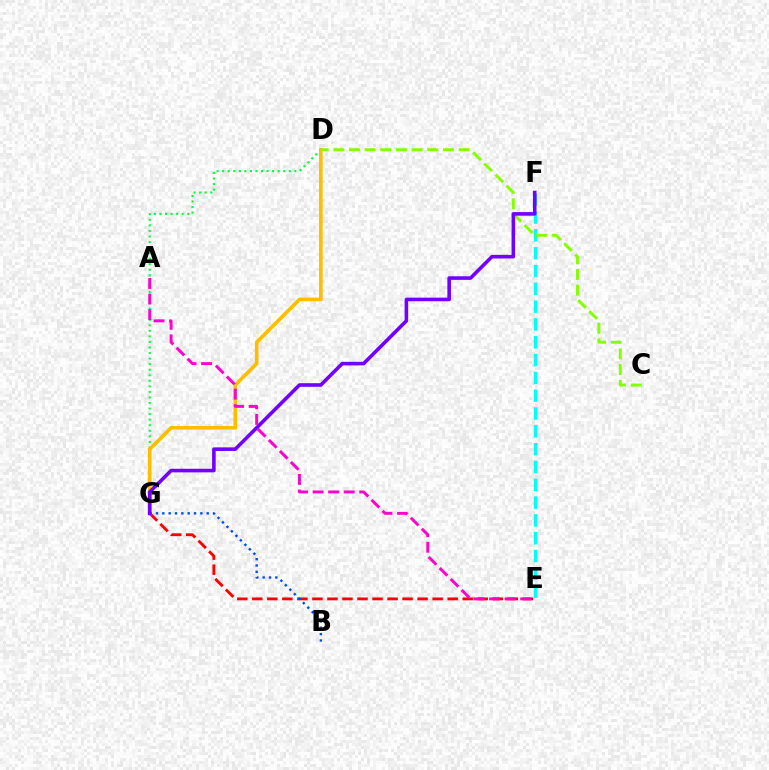{('E', 'G'): [{'color': '#ff0000', 'line_style': 'dashed', 'thickness': 2.04}], ('D', 'G'): [{'color': '#00ff39', 'line_style': 'dotted', 'thickness': 1.51}, {'color': '#ffbd00', 'line_style': 'solid', 'thickness': 2.61}], ('E', 'F'): [{'color': '#00fff6', 'line_style': 'dashed', 'thickness': 2.42}], ('A', 'E'): [{'color': '#ff00cf', 'line_style': 'dashed', 'thickness': 2.11}], ('C', 'D'): [{'color': '#84ff00', 'line_style': 'dashed', 'thickness': 2.13}], ('B', 'G'): [{'color': '#004bff', 'line_style': 'dotted', 'thickness': 1.72}], ('F', 'G'): [{'color': '#7200ff', 'line_style': 'solid', 'thickness': 2.59}]}